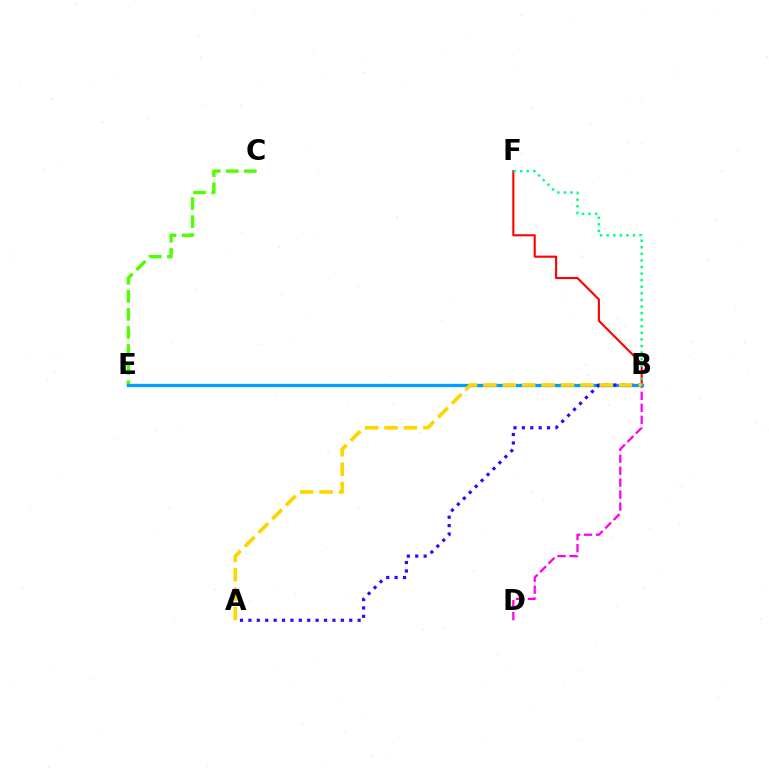{('B', 'F'): [{'color': '#ff0000', 'line_style': 'solid', 'thickness': 1.52}, {'color': '#00ff86', 'line_style': 'dotted', 'thickness': 1.79}], ('C', 'E'): [{'color': '#4fff00', 'line_style': 'dashed', 'thickness': 2.45}], ('B', 'D'): [{'color': '#ff00ed', 'line_style': 'dashed', 'thickness': 1.63}], ('B', 'E'): [{'color': '#009eff', 'line_style': 'solid', 'thickness': 2.39}], ('A', 'B'): [{'color': '#3700ff', 'line_style': 'dotted', 'thickness': 2.28}, {'color': '#ffd500', 'line_style': 'dashed', 'thickness': 2.64}]}